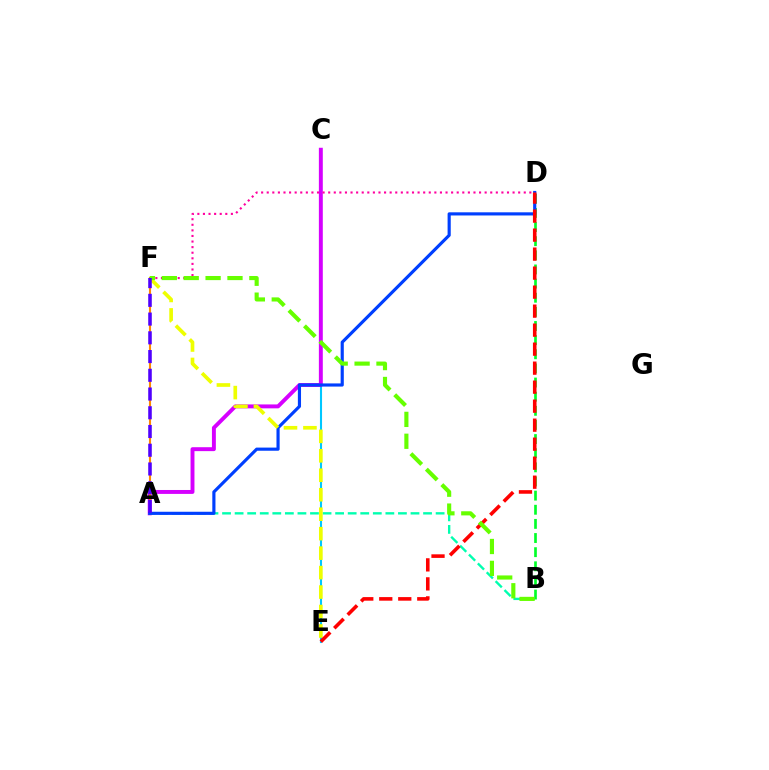{('C', 'E'): [{'color': '#00c7ff', 'line_style': 'solid', 'thickness': 1.52}], ('A', 'C'): [{'color': '#d600ff', 'line_style': 'solid', 'thickness': 2.82}], ('A', 'B'): [{'color': '#00ffaf', 'line_style': 'dashed', 'thickness': 1.71}], ('B', 'D'): [{'color': '#00ff27', 'line_style': 'dashed', 'thickness': 1.92}], ('D', 'F'): [{'color': '#ff00a0', 'line_style': 'dotted', 'thickness': 1.52}], ('A', 'F'): [{'color': '#ff8800', 'line_style': 'solid', 'thickness': 1.51}, {'color': '#4f00ff', 'line_style': 'dashed', 'thickness': 2.55}], ('A', 'D'): [{'color': '#003fff', 'line_style': 'solid', 'thickness': 2.27}], ('E', 'F'): [{'color': '#eeff00', 'line_style': 'dashed', 'thickness': 2.64}], ('D', 'E'): [{'color': '#ff0000', 'line_style': 'dashed', 'thickness': 2.58}], ('B', 'F'): [{'color': '#66ff00', 'line_style': 'dashed', 'thickness': 2.97}]}